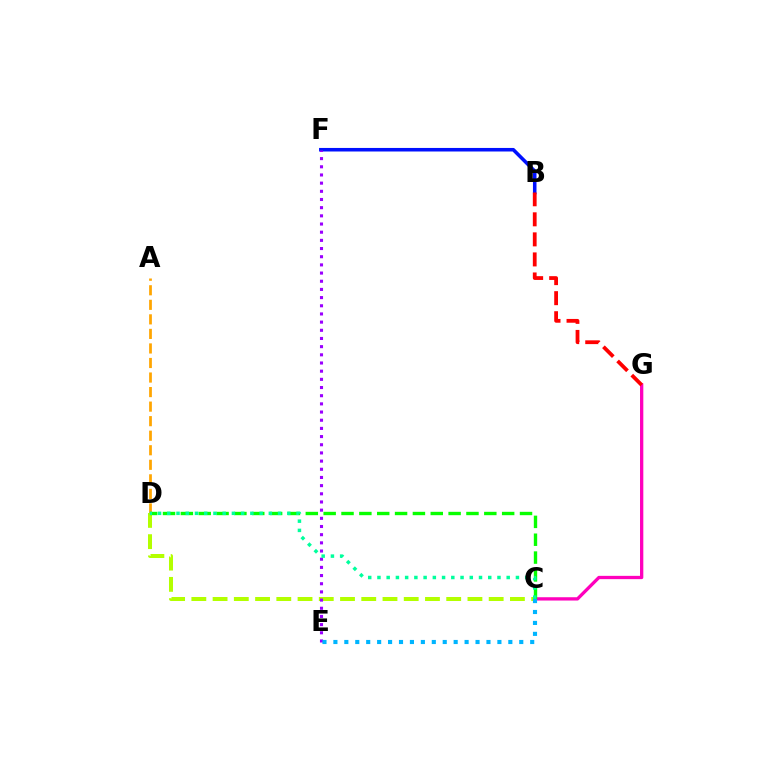{('A', 'D'): [{'color': '#ffa500', 'line_style': 'dashed', 'thickness': 1.98}], ('C', 'D'): [{'color': '#b3ff00', 'line_style': 'dashed', 'thickness': 2.89}, {'color': '#08ff00', 'line_style': 'dashed', 'thickness': 2.42}, {'color': '#00ff9d', 'line_style': 'dotted', 'thickness': 2.51}], ('C', 'G'): [{'color': '#ff00bd', 'line_style': 'solid', 'thickness': 2.38}], ('B', 'F'): [{'color': '#0010ff', 'line_style': 'solid', 'thickness': 2.55}], ('E', 'F'): [{'color': '#9b00ff', 'line_style': 'dotted', 'thickness': 2.22}], ('C', 'E'): [{'color': '#00b5ff', 'line_style': 'dotted', 'thickness': 2.97}], ('B', 'G'): [{'color': '#ff0000', 'line_style': 'dashed', 'thickness': 2.72}]}